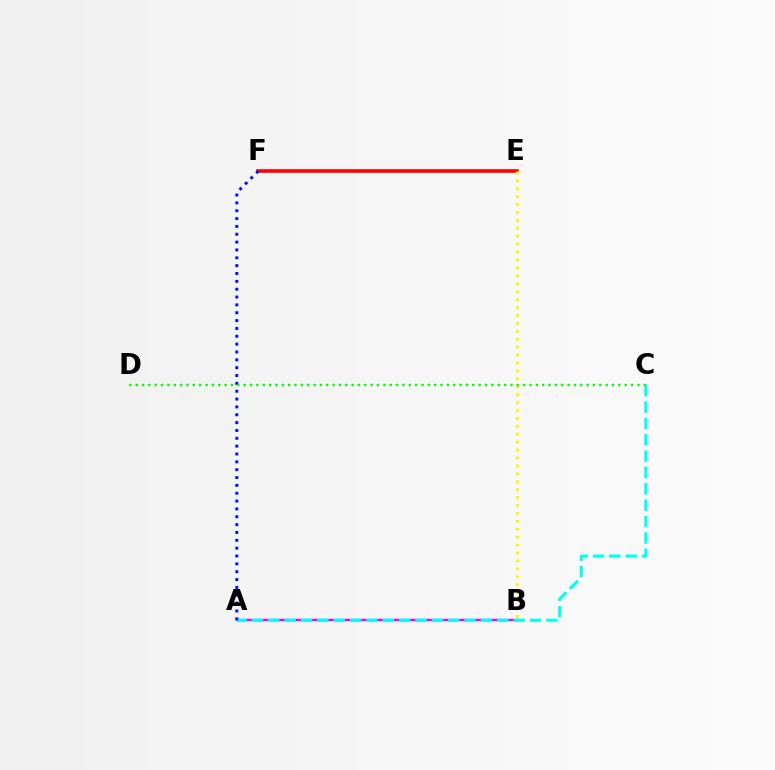{('A', 'B'): [{'color': '#ee00ff', 'line_style': 'solid', 'thickness': 1.71}], ('E', 'F'): [{'color': '#ff0000', 'line_style': 'solid', 'thickness': 2.6}], ('B', 'E'): [{'color': '#fcf500', 'line_style': 'dotted', 'thickness': 2.15}], ('A', 'C'): [{'color': '#00fff6', 'line_style': 'dashed', 'thickness': 2.22}], ('A', 'F'): [{'color': '#0010ff', 'line_style': 'dotted', 'thickness': 2.13}], ('C', 'D'): [{'color': '#08ff00', 'line_style': 'dotted', 'thickness': 1.73}]}